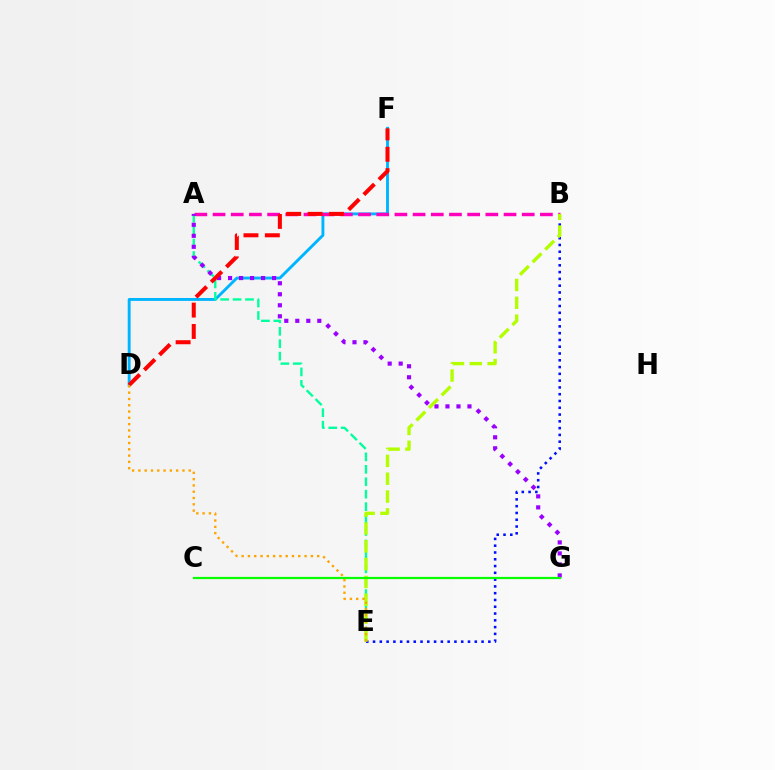{('D', 'F'): [{'color': '#00b5ff', 'line_style': 'solid', 'thickness': 2.08}, {'color': '#ff0000', 'line_style': 'dashed', 'thickness': 2.9}], ('B', 'E'): [{'color': '#0010ff', 'line_style': 'dotted', 'thickness': 1.84}, {'color': '#b3ff00', 'line_style': 'dashed', 'thickness': 2.42}], ('A', 'B'): [{'color': '#ff00bd', 'line_style': 'dashed', 'thickness': 2.47}], ('A', 'E'): [{'color': '#00ff9d', 'line_style': 'dashed', 'thickness': 1.69}], ('A', 'G'): [{'color': '#9b00ff', 'line_style': 'dotted', 'thickness': 2.99}], ('C', 'G'): [{'color': '#08ff00', 'line_style': 'solid', 'thickness': 1.6}], ('D', 'E'): [{'color': '#ffa500', 'line_style': 'dotted', 'thickness': 1.71}]}